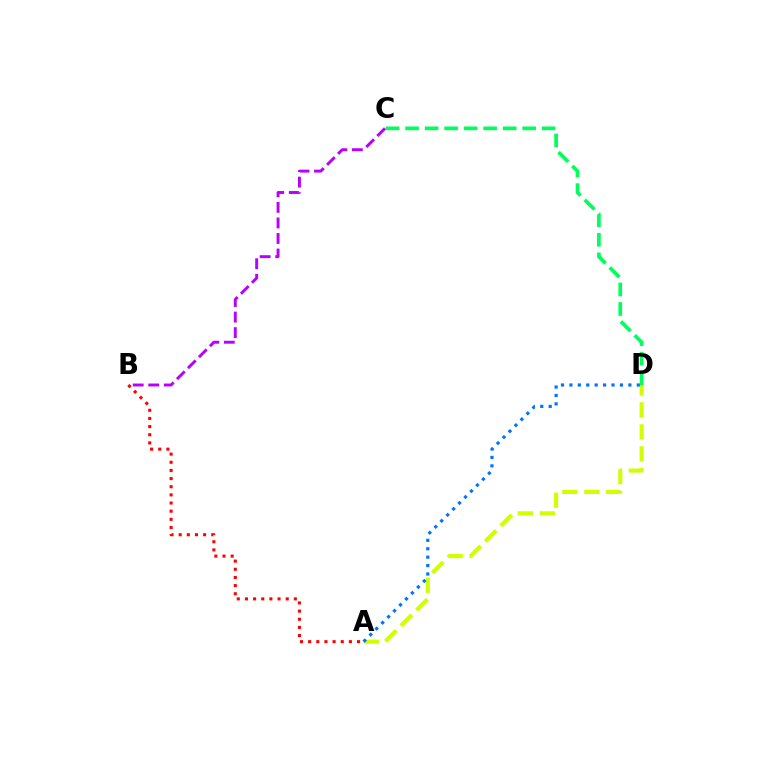{('A', 'B'): [{'color': '#ff0000', 'line_style': 'dotted', 'thickness': 2.21}], ('C', 'D'): [{'color': '#00ff5c', 'line_style': 'dashed', 'thickness': 2.65}], ('B', 'C'): [{'color': '#b900ff', 'line_style': 'dashed', 'thickness': 2.11}], ('A', 'D'): [{'color': '#d1ff00', 'line_style': 'dashed', 'thickness': 2.99}, {'color': '#0074ff', 'line_style': 'dotted', 'thickness': 2.29}]}